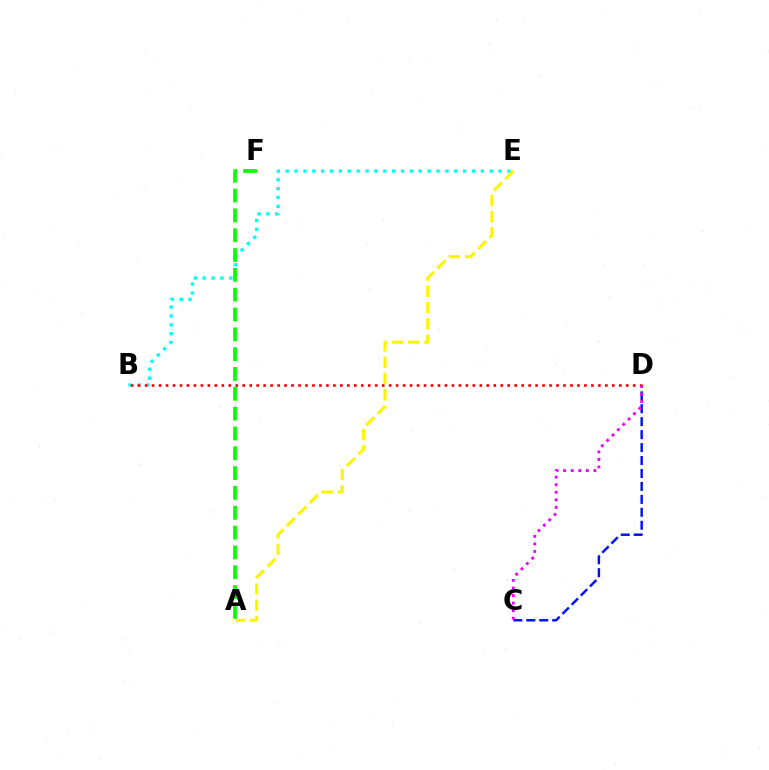{('B', 'E'): [{'color': '#00fff6', 'line_style': 'dotted', 'thickness': 2.41}], ('C', 'D'): [{'color': '#0010ff', 'line_style': 'dashed', 'thickness': 1.76}, {'color': '#ee00ff', 'line_style': 'dotted', 'thickness': 2.05}], ('B', 'D'): [{'color': '#ff0000', 'line_style': 'dotted', 'thickness': 1.89}], ('A', 'F'): [{'color': '#08ff00', 'line_style': 'dashed', 'thickness': 2.69}], ('A', 'E'): [{'color': '#fcf500', 'line_style': 'dashed', 'thickness': 2.21}]}